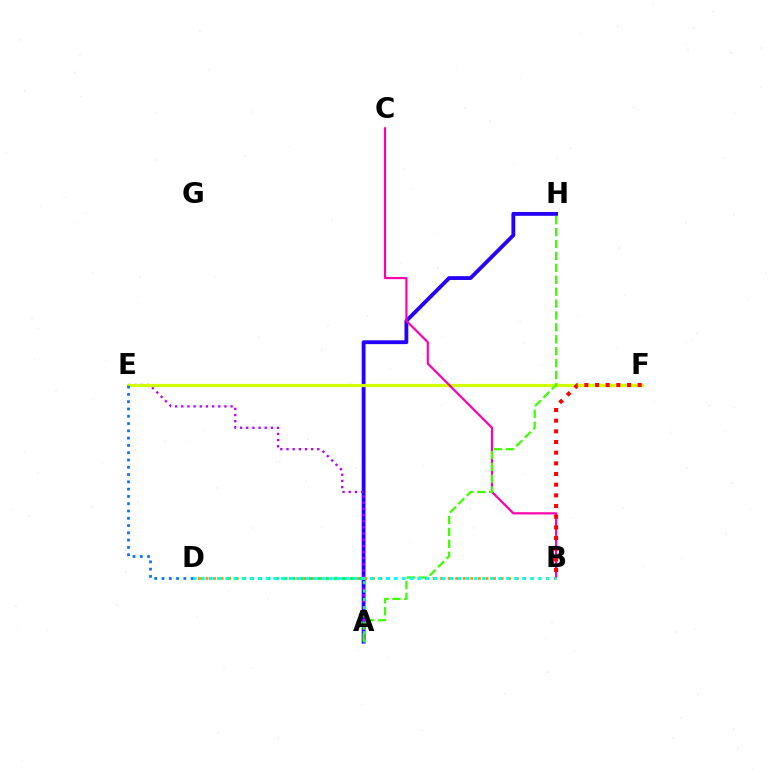{('A', 'H'): [{'color': '#2500ff', 'line_style': 'solid', 'thickness': 2.76}, {'color': '#3dff00', 'line_style': 'dashed', 'thickness': 1.62}], ('A', 'E'): [{'color': '#b900ff', 'line_style': 'dotted', 'thickness': 1.68}], ('B', 'D'): [{'color': '#ff9400', 'line_style': 'dotted', 'thickness': 2.06}, {'color': '#00fff6', 'line_style': 'dotted', 'thickness': 2.18}], ('E', 'F'): [{'color': '#d1ff00', 'line_style': 'solid', 'thickness': 2.31}], ('A', 'D'): [{'color': '#00ff5c', 'line_style': 'dotted', 'thickness': 2.26}], ('B', 'C'): [{'color': '#ff00ac', 'line_style': 'solid', 'thickness': 1.57}], ('D', 'E'): [{'color': '#0074ff', 'line_style': 'dotted', 'thickness': 1.98}], ('B', 'F'): [{'color': '#ff0000', 'line_style': 'dotted', 'thickness': 2.9}]}